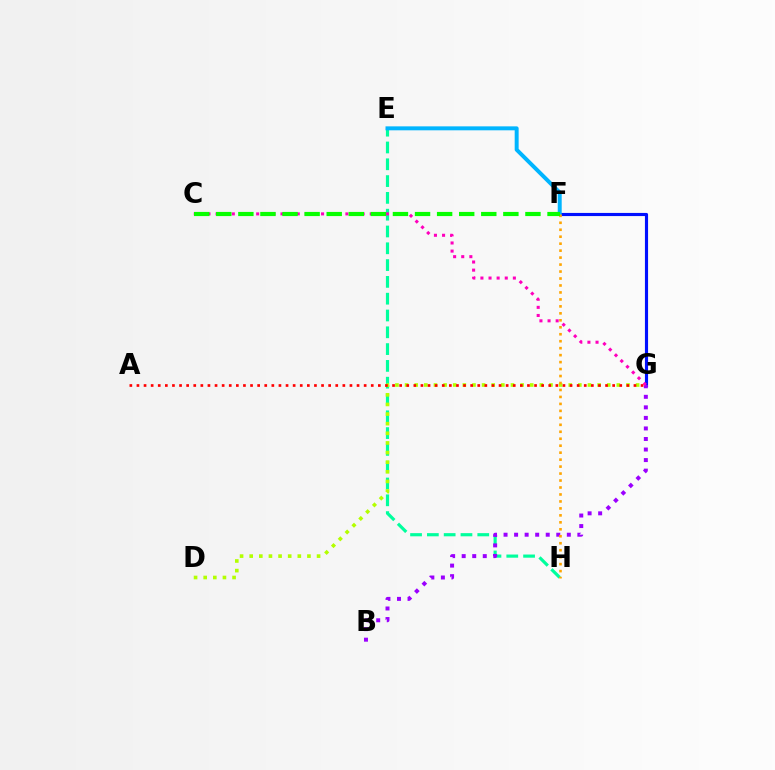{('E', 'H'): [{'color': '#00ff9d', 'line_style': 'dashed', 'thickness': 2.28}], ('D', 'G'): [{'color': '#b3ff00', 'line_style': 'dotted', 'thickness': 2.62}], ('F', 'G'): [{'color': '#0010ff', 'line_style': 'solid', 'thickness': 2.26}], ('B', 'G'): [{'color': '#9b00ff', 'line_style': 'dotted', 'thickness': 2.86}], ('E', 'F'): [{'color': '#00b5ff', 'line_style': 'solid', 'thickness': 2.85}], ('C', 'G'): [{'color': '#ff00bd', 'line_style': 'dotted', 'thickness': 2.2}], ('F', 'H'): [{'color': '#ffa500', 'line_style': 'dotted', 'thickness': 1.89}], ('A', 'G'): [{'color': '#ff0000', 'line_style': 'dotted', 'thickness': 1.93}], ('C', 'F'): [{'color': '#08ff00', 'line_style': 'dashed', 'thickness': 3.0}]}